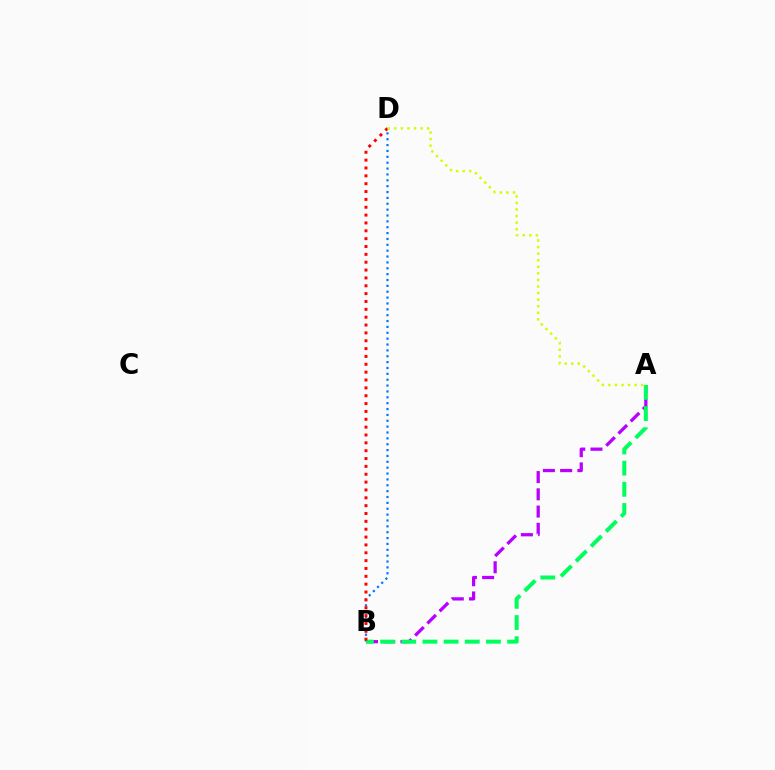{('A', 'B'): [{'color': '#b900ff', 'line_style': 'dashed', 'thickness': 2.34}, {'color': '#00ff5c', 'line_style': 'dashed', 'thickness': 2.88}], ('B', 'D'): [{'color': '#0074ff', 'line_style': 'dotted', 'thickness': 1.59}, {'color': '#ff0000', 'line_style': 'dotted', 'thickness': 2.13}], ('A', 'D'): [{'color': '#d1ff00', 'line_style': 'dotted', 'thickness': 1.78}]}